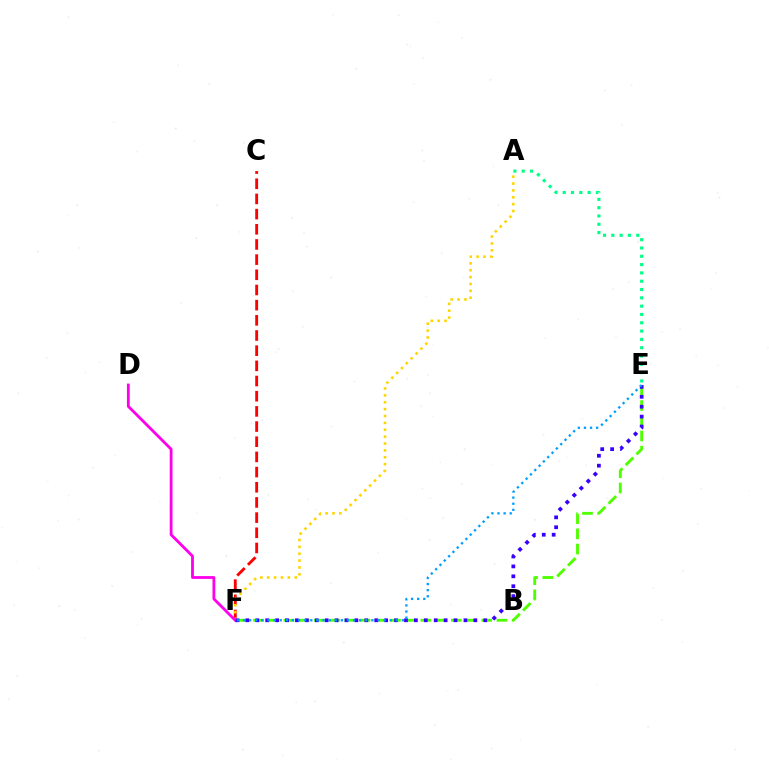{('C', 'F'): [{'color': '#ff0000', 'line_style': 'dashed', 'thickness': 2.06}], ('A', 'F'): [{'color': '#ffd500', 'line_style': 'dotted', 'thickness': 1.87}], ('E', 'F'): [{'color': '#4fff00', 'line_style': 'dashed', 'thickness': 2.07}, {'color': '#3700ff', 'line_style': 'dotted', 'thickness': 2.69}, {'color': '#009eff', 'line_style': 'dotted', 'thickness': 1.66}], ('A', 'E'): [{'color': '#00ff86', 'line_style': 'dotted', 'thickness': 2.26}], ('D', 'F'): [{'color': '#ff00ed', 'line_style': 'solid', 'thickness': 2.03}]}